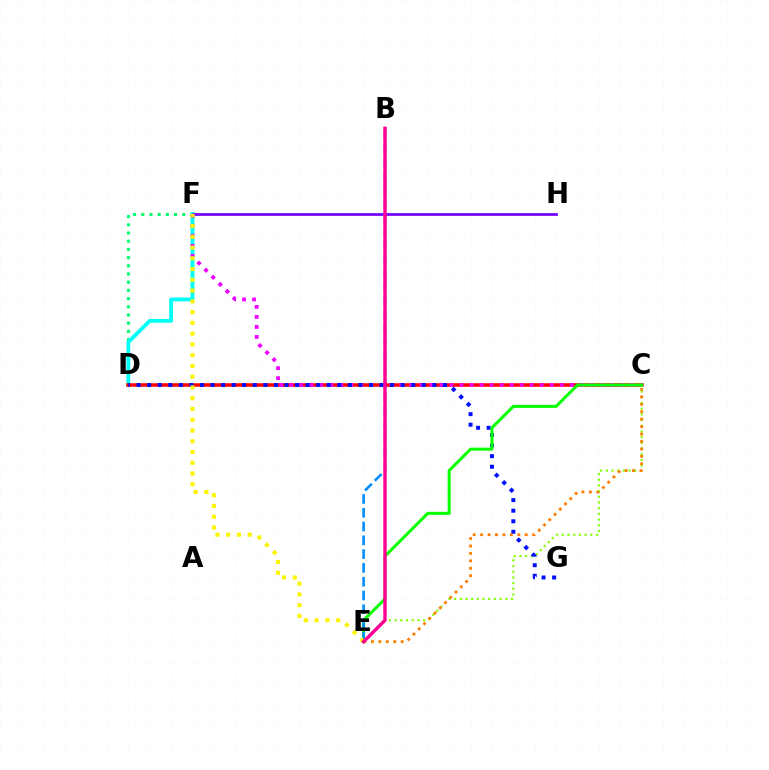{('D', 'F'): [{'color': '#00ff74', 'line_style': 'dotted', 'thickness': 2.23}, {'color': '#00fff6', 'line_style': 'solid', 'thickness': 2.76}], ('C', 'D'): [{'color': '#ff0000', 'line_style': 'solid', 'thickness': 2.52}], ('C', 'F'): [{'color': '#ee00ff', 'line_style': 'dotted', 'thickness': 2.72}], ('C', 'E'): [{'color': '#84ff00', 'line_style': 'dotted', 'thickness': 1.55}, {'color': '#ff7c00', 'line_style': 'dotted', 'thickness': 2.02}, {'color': '#08ff00', 'line_style': 'solid', 'thickness': 2.17}], ('D', 'G'): [{'color': '#0010ff', 'line_style': 'dotted', 'thickness': 2.87}], ('B', 'E'): [{'color': '#008cff', 'line_style': 'dashed', 'thickness': 1.87}, {'color': '#ff0094', 'line_style': 'solid', 'thickness': 2.46}], ('F', 'H'): [{'color': '#7200ff', 'line_style': 'solid', 'thickness': 1.96}], ('E', 'F'): [{'color': '#fcf500', 'line_style': 'dotted', 'thickness': 2.92}]}